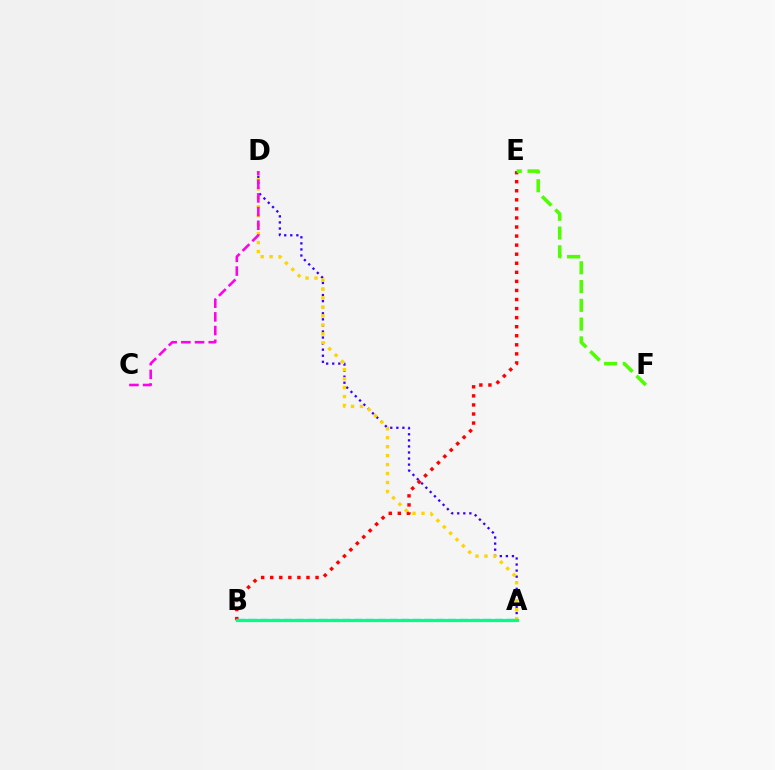{('B', 'E'): [{'color': '#ff0000', 'line_style': 'dotted', 'thickness': 2.46}], ('A', 'D'): [{'color': '#3700ff', 'line_style': 'dotted', 'thickness': 1.65}, {'color': '#ffd500', 'line_style': 'dotted', 'thickness': 2.43}], ('A', 'B'): [{'color': '#009eff', 'line_style': 'dashed', 'thickness': 1.59}, {'color': '#00ff86', 'line_style': 'solid', 'thickness': 2.32}], ('E', 'F'): [{'color': '#4fff00', 'line_style': 'dashed', 'thickness': 2.55}], ('C', 'D'): [{'color': '#ff00ed', 'line_style': 'dashed', 'thickness': 1.86}]}